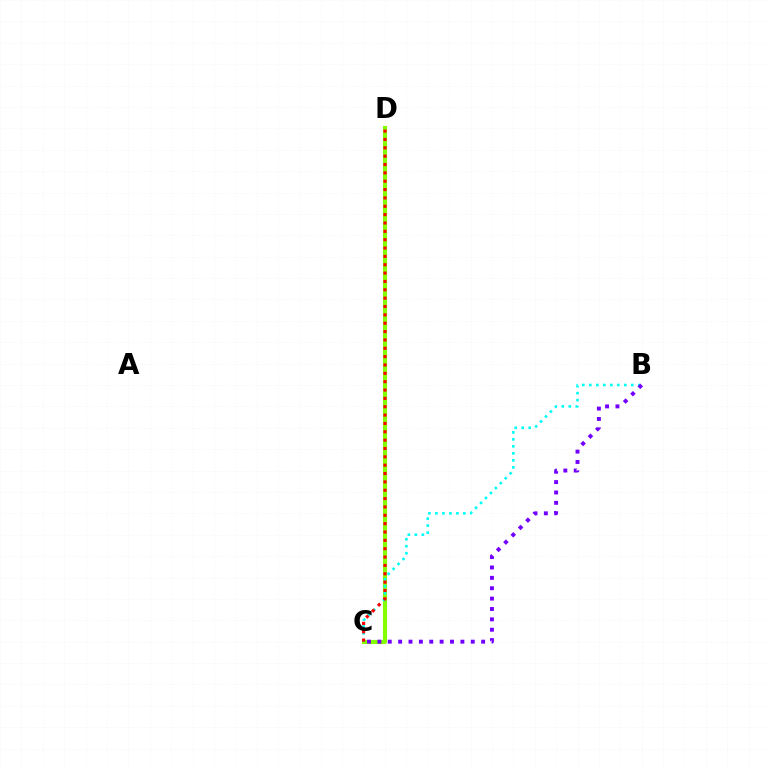{('C', 'D'): [{'color': '#84ff00', 'line_style': 'solid', 'thickness': 2.96}, {'color': '#ff0000', 'line_style': 'dotted', 'thickness': 2.27}], ('B', 'C'): [{'color': '#00fff6', 'line_style': 'dotted', 'thickness': 1.9}, {'color': '#7200ff', 'line_style': 'dotted', 'thickness': 2.82}]}